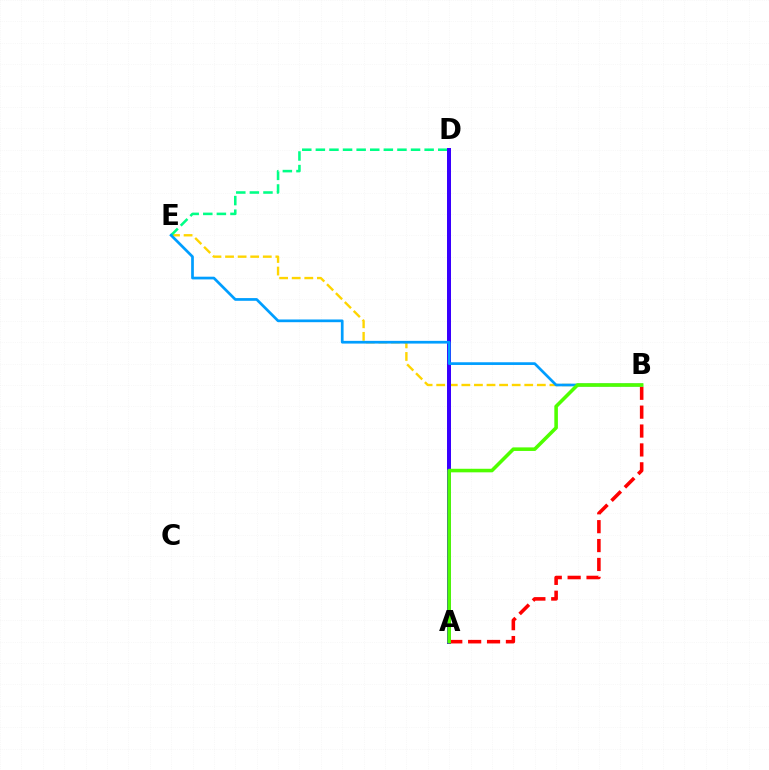{('A', 'D'): [{'color': '#ff00ed', 'line_style': 'solid', 'thickness': 2.75}, {'color': '#3700ff', 'line_style': 'solid', 'thickness': 2.86}], ('B', 'E'): [{'color': '#ffd500', 'line_style': 'dashed', 'thickness': 1.71}, {'color': '#009eff', 'line_style': 'solid', 'thickness': 1.95}], ('D', 'E'): [{'color': '#00ff86', 'line_style': 'dashed', 'thickness': 1.85}], ('A', 'B'): [{'color': '#ff0000', 'line_style': 'dashed', 'thickness': 2.57}, {'color': '#4fff00', 'line_style': 'solid', 'thickness': 2.57}]}